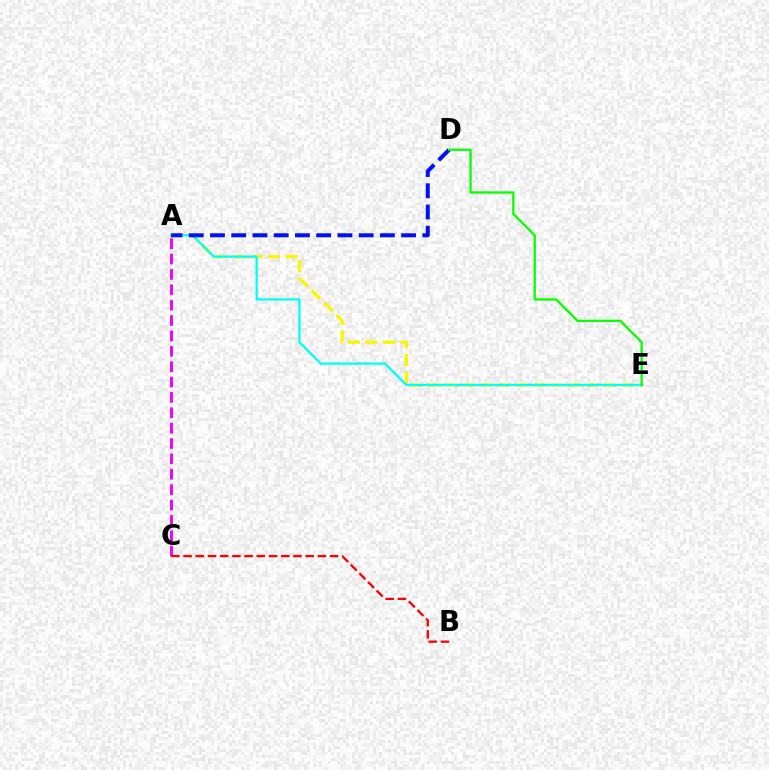{('A', 'E'): [{'color': '#fcf500', 'line_style': 'dashed', 'thickness': 2.39}, {'color': '#00fff6', 'line_style': 'solid', 'thickness': 1.62}], ('A', 'D'): [{'color': '#0010ff', 'line_style': 'dashed', 'thickness': 2.88}], ('D', 'E'): [{'color': '#08ff00', 'line_style': 'solid', 'thickness': 1.66}], ('A', 'C'): [{'color': '#ee00ff', 'line_style': 'dashed', 'thickness': 2.09}], ('B', 'C'): [{'color': '#ff0000', 'line_style': 'dashed', 'thickness': 1.66}]}